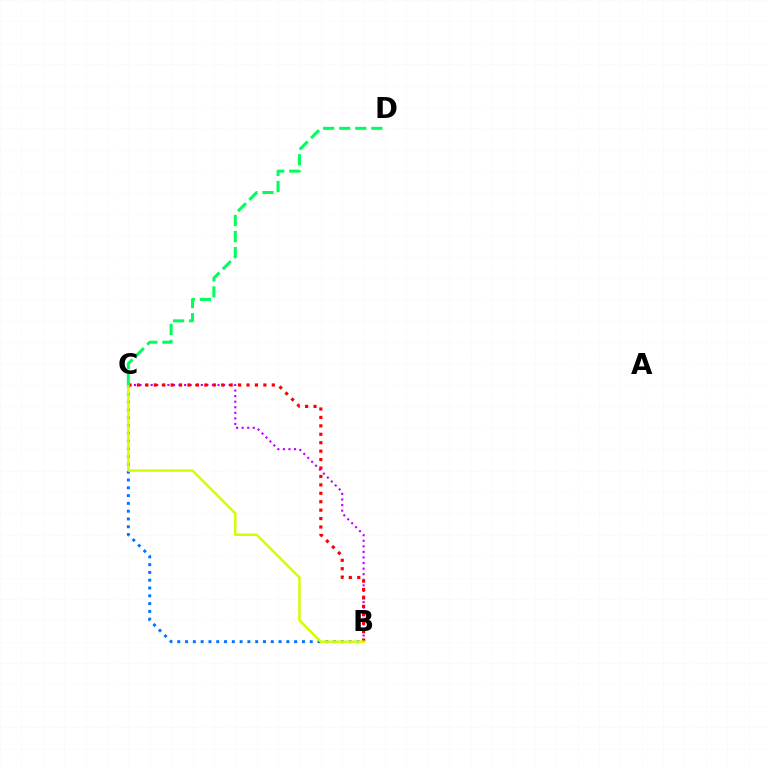{('B', 'C'): [{'color': '#0074ff', 'line_style': 'dotted', 'thickness': 2.12}, {'color': '#b900ff', 'line_style': 'dotted', 'thickness': 1.51}, {'color': '#ff0000', 'line_style': 'dotted', 'thickness': 2.29}, {'color': '#d1ff00', 'line_style': 'solid', 'thickness': 1.79}], ('C', 'D'): [{'color': '#00ff5c', 'line_style': 'dashed', 'thickness': 2.18}]}